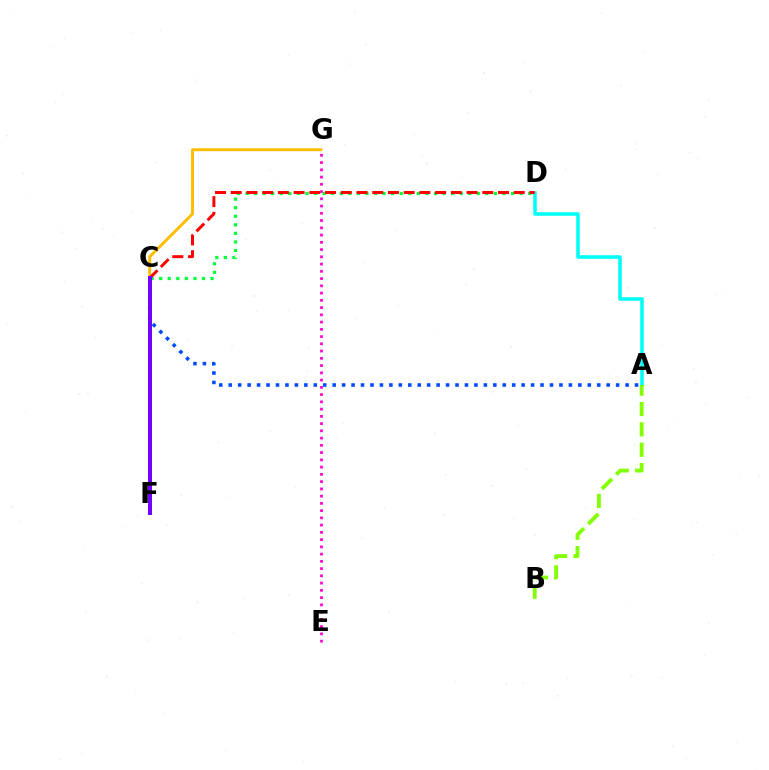{('C', 'D'): [{'color': '#00ff39', 'line_style': 'dotted', 'thickness': 2.33}, {'color': '#ff0000', 'line_style': 'dashed', 'thickness': 2.14}], ('C', 'G'): [{'color': '#ffbd00', 'line_style': 'solid', 'thickness': 2.11}], ('A', 'D'): [{'color': '#00fff6', 'line_style': 'solid', 'thickness': 2.55}], ('E', 'G'): [{'color': '#ff00cf', 'line_style': 'dotted', 'thickness': 1.97}], ('A', 'C'): [{'color': '#004bff', 'line_style': 'dotted', 'thickness': 2.57}], ('C', 'F'): [{'color': '#7200ff', 'line_style': 'solid', 'thickness': 2.87}], ('A', 'B'): [{'color': '#84ff00', 'line_style': 'dashed', 'thickness': 2.77}]}